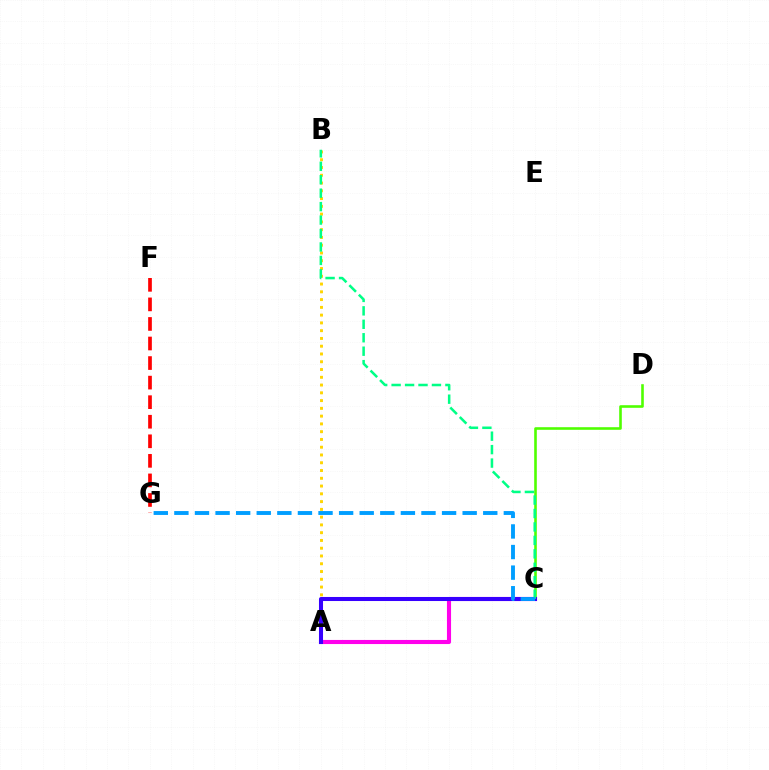{('F', 'G'): [{'color': '#ff0000', 'line_style': 'dashed', 'thickness': 2.66}], ('A', 'C'): [{'color': '#ff00ed', 'line_style': 'solid', 'thickness': 2.95}, {'color': '#3700ff', 'line_style': 'solid', 'thickness': 2.91}], ('C', 'D'): [{'color': '#4fff00', 'line_style': 'solid', 'thickness': 1.87}], ('A', 'B'): [{'color': '#ffd500', 'line_style': 'dotted', 'thickness': 2.11}], ('B', 'C'): [{'color': '#00ff86', 'line_style': 'dashed', 'thickness': 1.83}], ('C', 'G'): [{'color': '#009eff', 'line_style': 'dashed', 'thickness': 2.8}]}